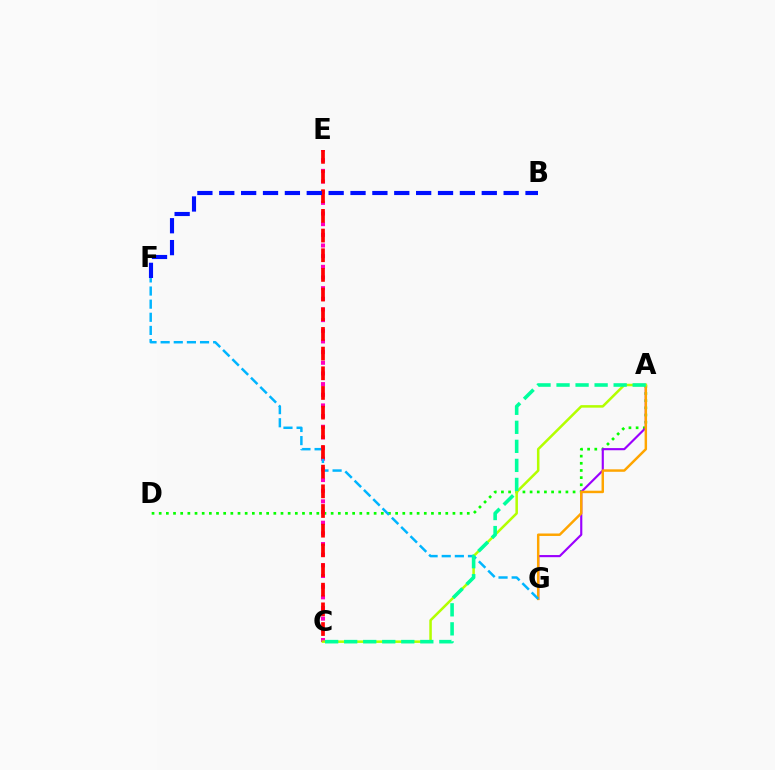{('A', 'D'): [{'color': '#08ff00', 'line_style': 'dotted', 'thickness': 1.95}], ('C', 'E'): [{'color': '#ff00bd', 'line_style': 'dotted', 'thickness': 2.9}, {'color': '#ff0000', 'line_style': 'dashed', 'thickness': 2.67}], ('A', 'G'): [{'color': '#9b00ff', 'line_style': 'solid', 'thickness': 1.54}, {'color': '#ffa500', 'line_style': 'solid', 'thickness': 1.78}], ('A', 'C'): [{'color': '#b3ff00', 'line_style': 'solid', 'thickness': 1.82}, {'color': '#00ff9d', 'line_style': 'dashed', 'thickness': 2.59}], ('F', 'G'): [{'color': '#00b5ff', 'line_style': 'dashed', 'thickness': 1.78}], ('B', 'F'): [{'color': '#0010ff', 'line_style': 'dashed', 'thickness': 2.97}]}